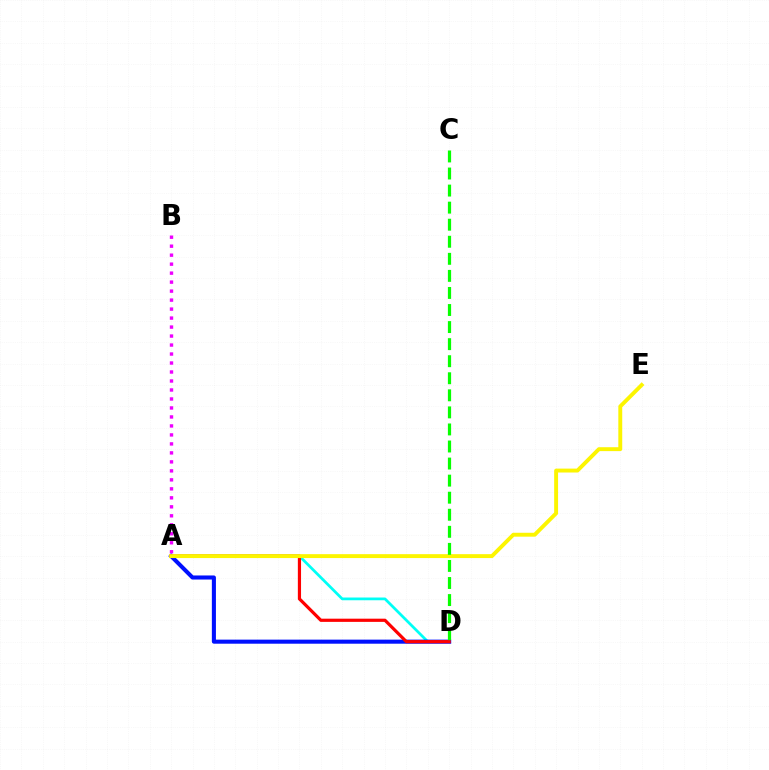{('A', 'D'): [{'color': '#00fff6', 'line_style': 'solid', 'thickness': 1.98}, {'color': '#0010ff', 'line_style': 'solid', 'thickness': 2.93}, {'color': '#ff0000', 'line_style': 'solid', 'thickness': 2.3}], ('A', 'B'): [{'color': '#ee00ff', 'line_style': 'dotted', 'thickness': 2.44}], ('A', 'E'): [{'color': '#fcf500', 'line_style': 'solid', 'thickness': 2.81}], ('C', 'D'): [{'color': '#08ff00', 'line_style': 'dashed', 'thickness': 2.32}]}